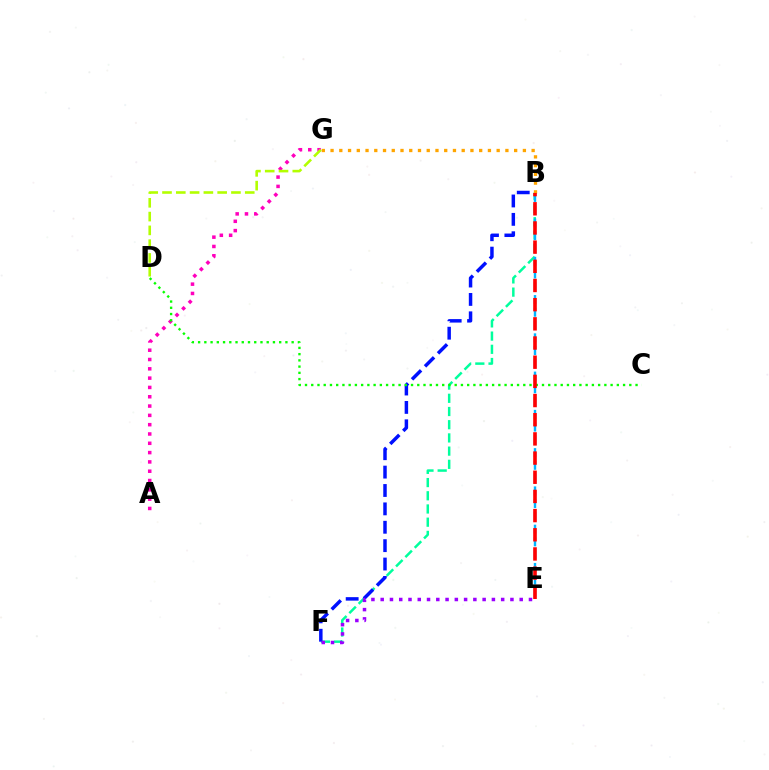{('B', 'F'): [{'color': '#00ff9d', 'line_style': 'dashed', 'thickness': 1.79}, {'color': '#0010ff', 'line_style': 'dashed', 'thickness': 2.5}], ('A', 'G'): [{'color': '#ff00bd', 'line_style': 'dotted', 'thickness': 2.53}], ('E', 'F'): [{'color': '#9b00ff', 'line_style': 'dotted', 'thickness': 2.52}], ('B', 'G'): [{'color': '#ffa500', 'line_style': 'dotted', 'thickness': 2.38}], ('B', 'E'): [{'color': '#00b5ff', 'line_style': 'dashed', 'thickness': 1.73}, {'color': '#ff0000', 'line_style': 'dashed', 'thickness': 2.61}], ('D', 'G'): [{'color': '#b3ff00', 'line_style': 'dashed', 'thickness': 1.87}], ('C', 'D'): [{'color': '#08ff00', 'line_style': 'dotted', 'thickness': 1.69}]}